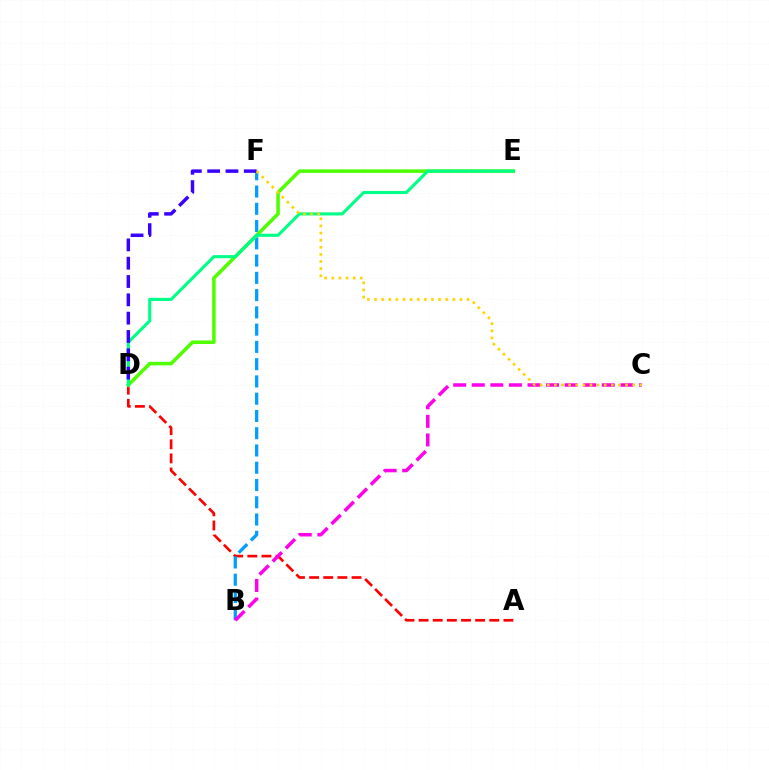{('A', 'D'): [{'color': '#ff0000', 'line_style': 'dashed', 'thickness': 1.92}], ('B', 'F'): [{'color': '#009eff', 'line_style': 'dashed', 'thickness': 2.35}], ('D', 'E'): [{'color': '#4fff00', 'line_style': 'solid', 'thickness': 2.56}, {'color': '#00ff86', 'line_style': 'solid', 'thickness': 2.24}], ('D', 'F'): [{'color': '#3700ff', 'line_style': 'dashed', 'thickness': 2.49}], ('B', 'C'): [{'color': '#ff00ed', 'line_style': 'dashed', 'thickness': 2.52}], ('C', 'F'): [{'color': '#ffd500', 'line_style': 'dotted', 'thickness': 1.93}]}